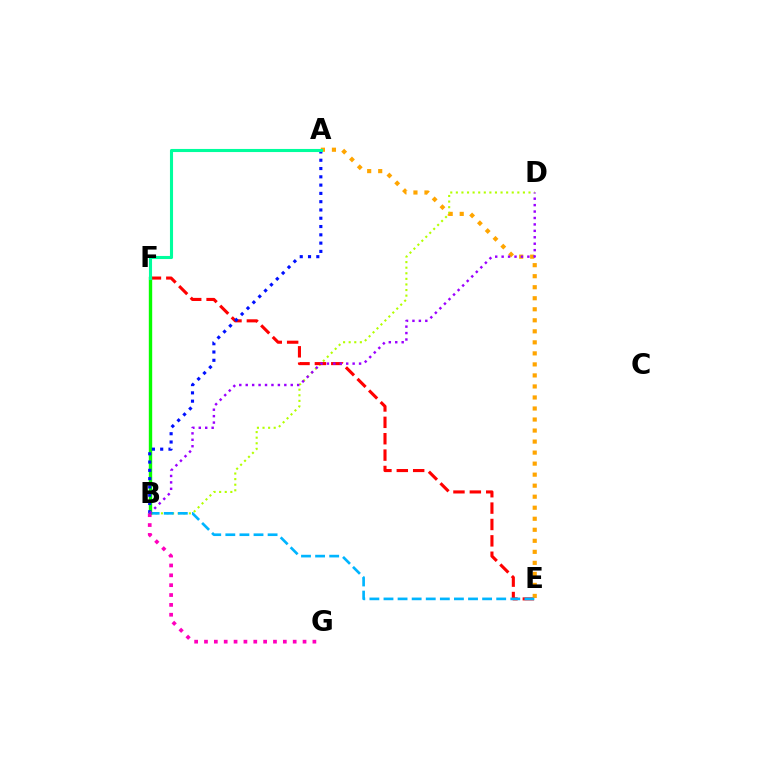{('B', 'D'): [{'color': '#b3ff00', 'line_style': 'dotted', 'thickness': 1.52}, {'color': '#9b00ff', 'line_style': 'dotted', 'thickness': 1.75}], ('E', 'F'): [{'color': '#ff0000', 'line_style': 'dashed', 'thickness': 2.23}], ('A', 'E'): [{'color': '#ffa500', 'line_style': 'dotted', 'thickness': 3.0}], ('B', 'E'): [{'color': '#00b5ff', 'line_style': 'dashed', 'thickness': 1.91}], ('B', 'F'): [{'color': '#08ff00', 'line_style': 'solid', 'thickness': 2.44}], ('B', 'G'): [{'color': '#ff00bd', 'line_style': 'dotted', 'thickness': 2.68}], ('A', 'B'): [{'color': '#0010ff', 'line_style': 'dotted', 'thickness': 2.25}], ('A', 'F'): [{'color': '#00ff9d', 'line_style': 'solid', 'thickness': 2.23}]}